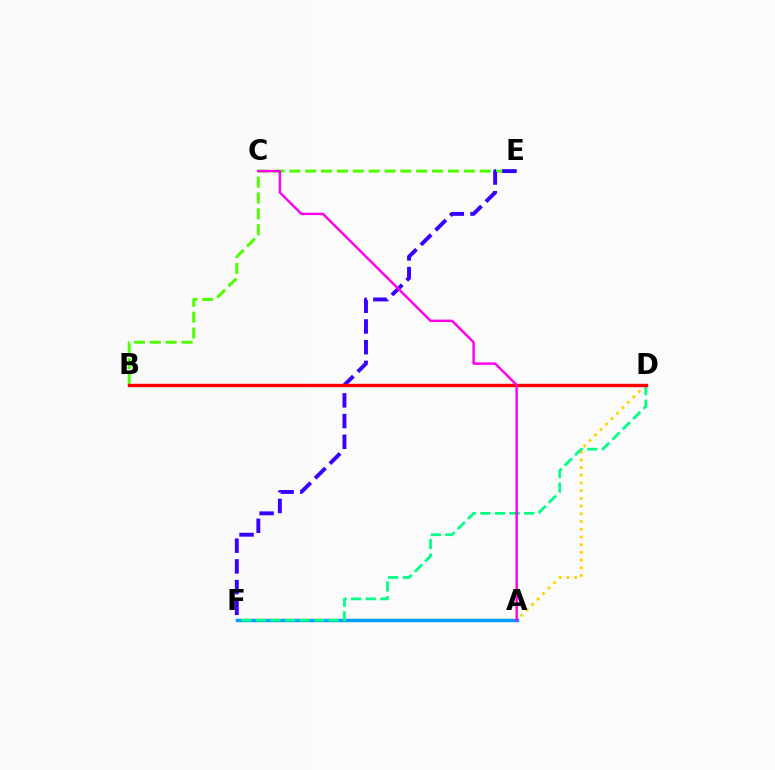{('B', 'E'): [{'color': '#4fff00', 'line_style': 'dashed', 'thickness': 2.15}], ('D', 'F'): [{'color': '#ffd500', 'line_style': 'dotted', 'thickness': 2.1}, {'color': '#00ff86', 'line_style': 'dashed', 'thickness': 1.98}], ('E', 'F'): [{'color': '#3700ff', 'line_style': 'dashed', 'thickness': 2.81}], ('A', 'F'): [{'color': '#009eff', 'line_style': 'solid', 'thickness': 2.52}], ('B', 'D'): [{'color': '#ff0000', 'line_style': 'solid', 'thickness': 2.43}], ('A', 'C'): [{'color': '#ff00ed', 'line_style': 'solid', 'thickness': 1.75}]}